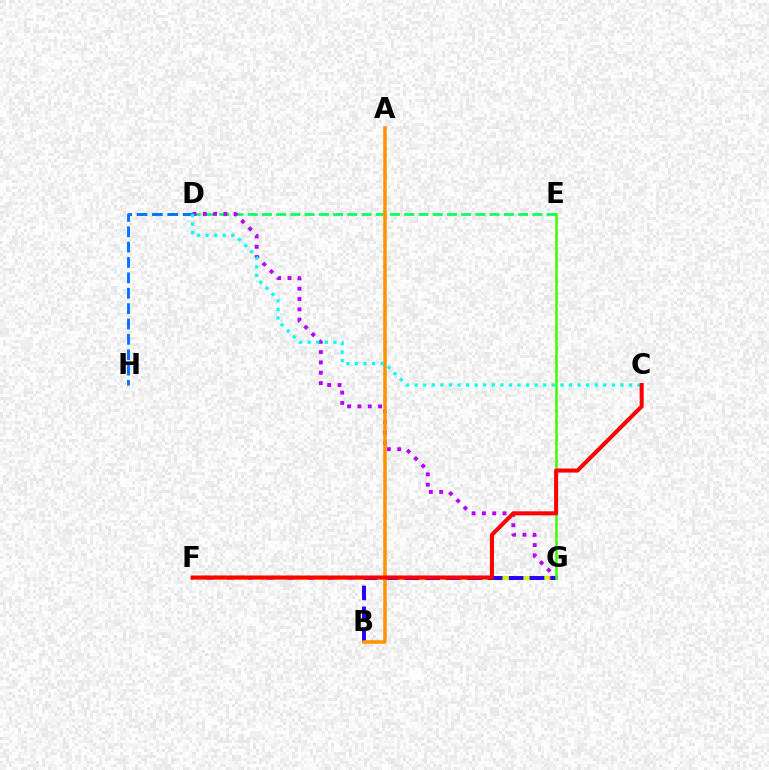{('D', 'E'): [{'color': '#00ff5c', 'line_style': 'dashed', 'thickness': 1.93}], ('F', 'G'): [{'color': '#ff00ac', 'line_style': 'solid', 'thickness': 2.58}, {'color': '#d1ff00', 'line_style': 'dashed', 'thickness': 2.74}], ('D', 'G'): [{'color': '#b900ff', 'line_style': 'dotted', 'thickness': 2.8}], ('D', 'H'): [{'color': '#0074ff', 'line_style': 'dashed', 'thickness': 2.09}], ('B', 'G'): [{'color': '#2500ff', 'line_style': 'dashed', 'thickness': 2.84}], ('E', 'G'): [{'color': '#3dff00', 'line_style': 'solid', 'thickness': 1.84}], ('A', 'B'): [{'color': '#ff9400', 'line_style': 'solid', 'thickness': 2.56}], ('C', 'D'): [{'color': '#00fff6', 'line_style': 'dotted', 'thickness': 2.33}], ('C', 'F'): [{'color': '#ff0000', 'line_style': 'solid', 'thickness': 2.92}]}